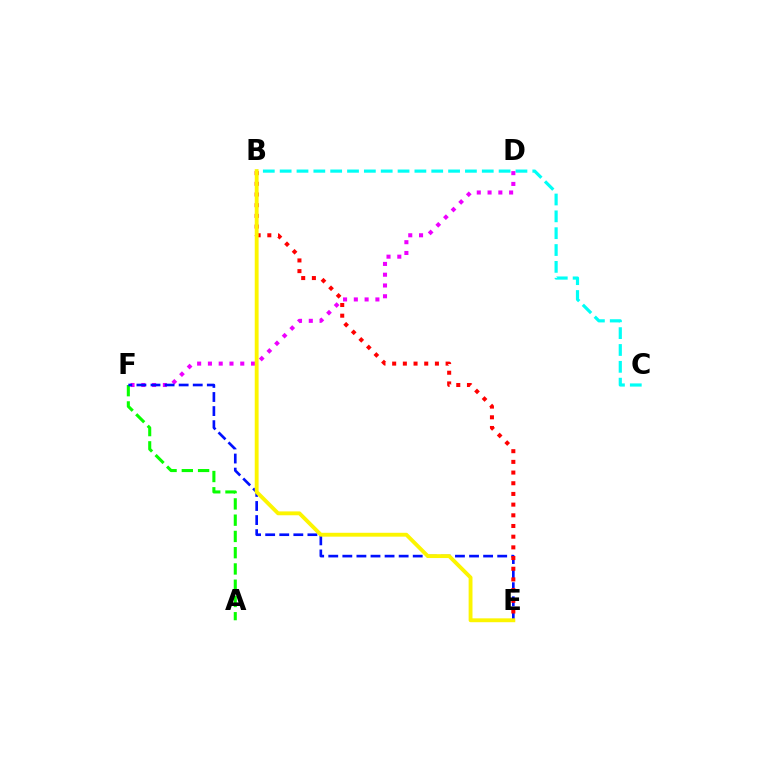{('A', 'F'): [{'color': '#08ff00', 'line_style': 'dashed', 'thickness': 2.21}], ('B', 'C'): [{'color': '#00fff6', 'line_style': 'dashed', 'thickness': 2.29}], ('D', 'F'): [{'color': '#ee00ff', 'line_style': 'dotted', 'thickness': 2.93}], ('E', 'F'): [{'color': '#0010ff', 'line_style': 'dashed', 'thickness': 1.91}], ('B', 'E'): [{'color': '#ff0000', 'line_style': 'dotted', 'thickness': 2.9}, {'color': '#fcf500', 'line_style': 'solid', 'thickness': 2.78}]}